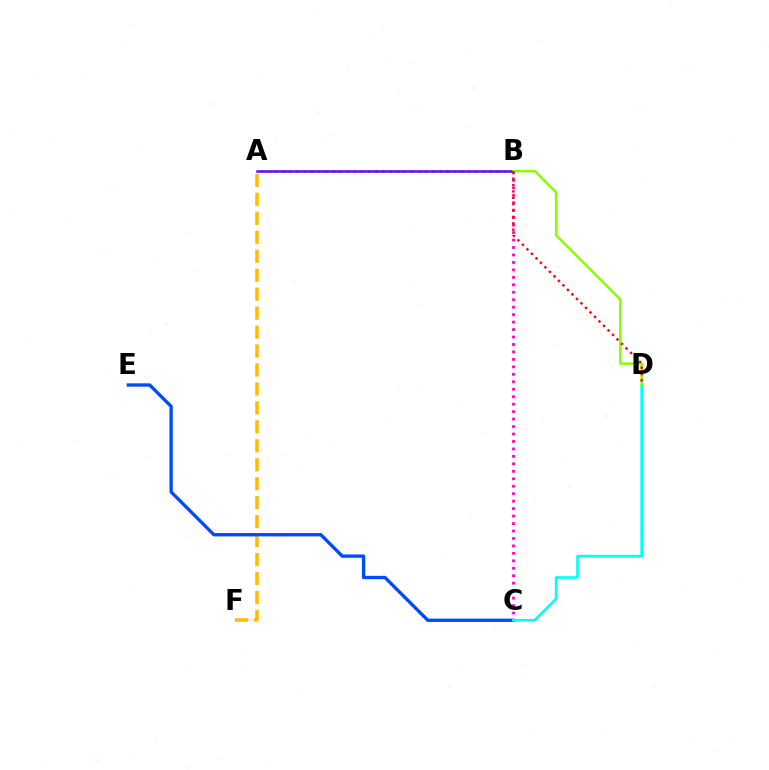{('A', 'F'): [{'color': '#ffbd00', 'line_style': 'dashed', 'thickness': 2.58}], ('B', 'C'): [{'color': '#ff00cf', 'line_style': 'dotted', 'thickness': 2.03}], ('C', 'E'): [{'color': '#004bff', 'line_style': 'solid', 'thickness': 2.4}], ('C', 'D'): [{'color': '#00fff6', 'line_style': 'solid', 'thickness': 1.9}], ('A', 'B'): [{'color': '#00ff39', 'line_style': 'dotted', 'thickness': 1.94}, {'color': '#7200ff', 'line_style': 'solid', 'thickness': 1.81}], ('B', 'D'): [{'color': '#84ff00', 'line_style': 'solid', 'thickness': 1.77}, {'color': '#ff0000', 'line_style': 'dotted', 'thickness': 1.73}]}